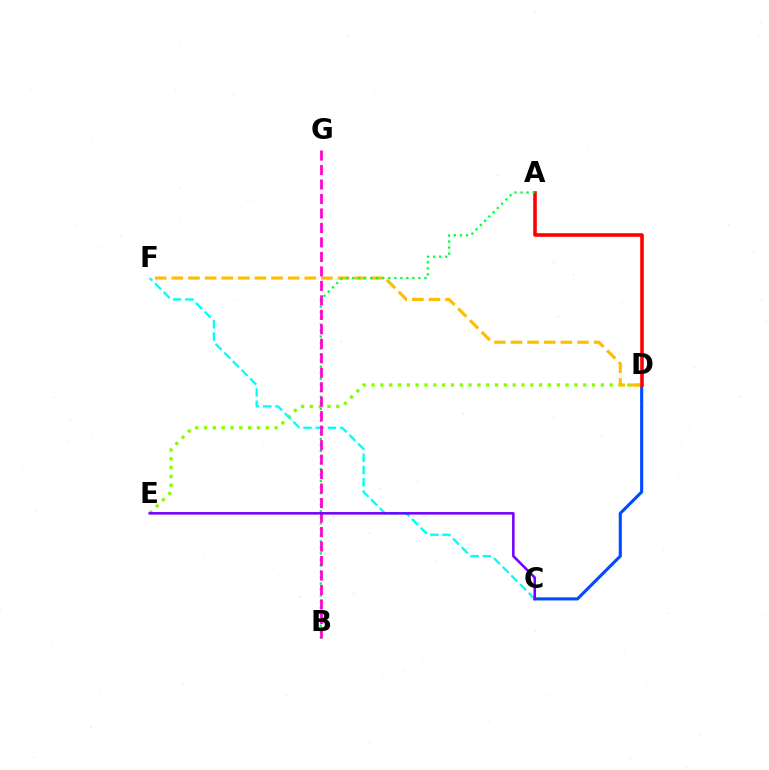{('C', 'D'): [{'color': '#004bff', 'line_style': 'solid', 'thickness': 2.23}], ('D', 'E'): [{'color': '#84ff00', 'line_style': 'dotted', 'thickness': 2.4}], ('D', 'F'): [{'color': '#ffbd00', 'line_style': 'dashed', 'thickness': 2.26}], ('C', 'F'): [{'color': '#00fff6', 'line_style': 'dashed', 'thickness': 1.67}], ('A', 'D'): [{'color': '#ff0000', 'line_style': 'solid', 'thickness': 2.57}], ('A', 'B'): [{'color': '#00ff39', 'line_style': 'dotted', 'thickness': 1.64}], ('B', 'G'): [{'color': '#ff00cf', 'line_style': 'dashed', 'thickness': 1.97}], ('C', 'E'): [{'color': '#7200ff', 'line_style': 'solid', 'thickness': 1.82}]}